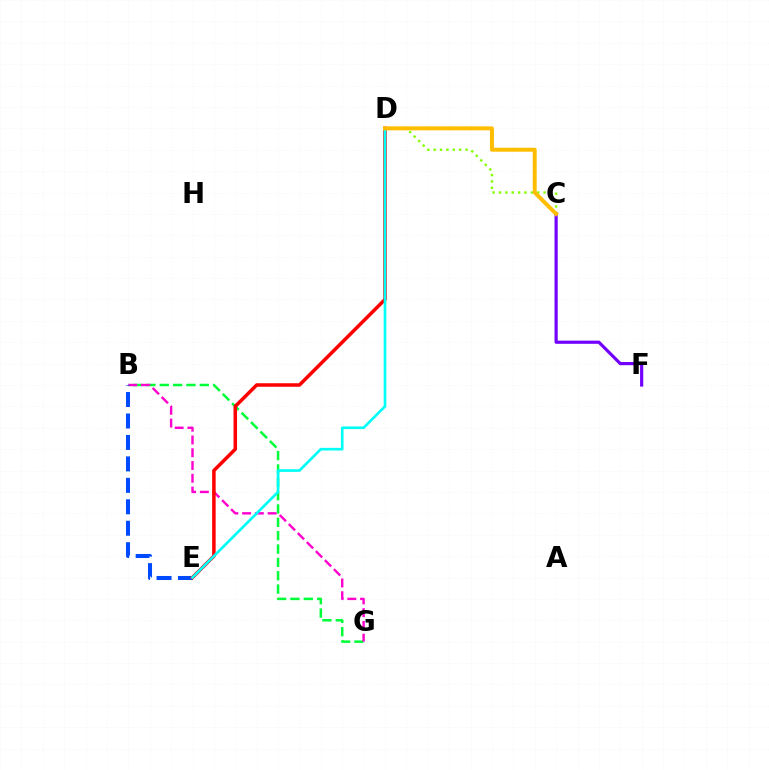{('C', 'D'): [{'color': '#84ff00', 'line_style': 'dotted', 'thickness': 1.73}, {'color': '#ffbd00', 'line_style': 'solid', 'thickness': 2.85}], ('B', 'G'): [{'color': '#00ff39', 'line_style': 'dashed', 'thickness': 1.81}, {'color': '#ff00cf', 'line_style': 'dashed', 'thickness': 1.73}], ('B', 'E'): [{'color': '#004bff', 'line_style': 'dashed', 'thickness': 2.91}], ('D', 'E'): [{'color': '#ff0000', 'line_style': 'solid', 'thickness': 2.53}, {'color': '#00fff6', 'line_style': 'solid', 'thickness': 1.91}], ('C', 'F'): [{'color': '#7200ff', 'line_style': 'solid', 'thickness': 2.29}]}